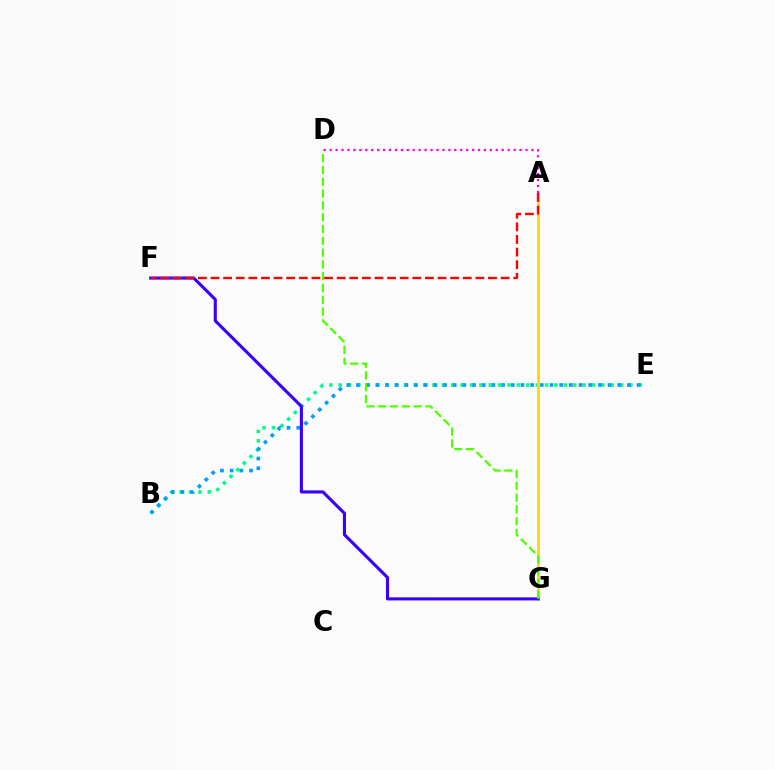{('B', 'E'): [{'color': '#00ff86', 'line_style': 'dotted', 'thickness': 2.55}, {'color': '#009eff', 'line_style': 'dotted', 'thickness': 2.63}], ('A', 'G'): [{'color': '#ffd500', 'line_style': 'solid', 'thickness': 1.9}], ('A', 'D'): [{'color': '#ff00ed', 'line_style': 'dotted', 'thickness': 1.61}], ('F', 'G'): [{'color': '#3700ff', 'line_style': 'solid', 'thickness': 2.22}], ('D', 'G'): [{'color': '#4fff00', 'line_style': 'dashed', 'thickness': 1.6}], ('A', 'F'): [{'color': '#ff0000', 'line_style': 'dashed', 'thickness': 1.71}]}